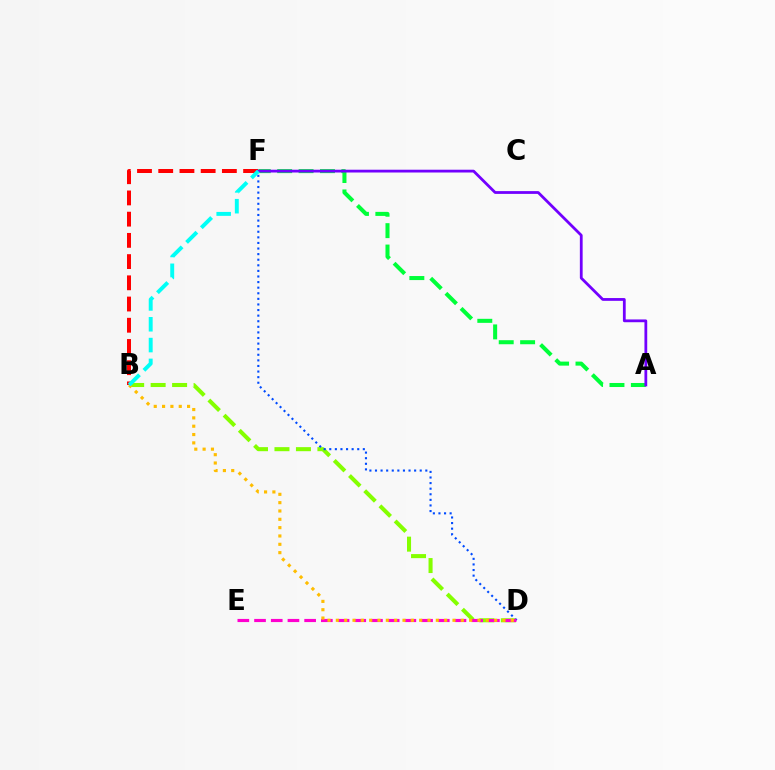{('B', 'D'): [{'color': '#84ff00', 'line_style': 'dashed', 'thickness': 2.92}, {'color': '#ffbd00', 'line_style': 'dotted', 'thickness': 2.26}], ('D', 'F'): [{'color': '#004bff', 'line_style': 'dotted', 'thickness': 1.52}], ('D', 'E'): [{'color': '#ff00cf', 'line_style': 'dashed', 'thickness': 2.27}], ('B', 'F'): [{'color': '#ff0000', 'line_style': 'dashed', 'thickness': 2.88}, {'color': '#00fff6', 'line_style': 'dashed', 'thickness': 2.83}], ('A', 'F'): [{'color': '#00ff39', 'line_style': 'dashed', 'thickness': 2.91}, {'color': '#7200ff', 'line_style': 'solid', 'thickness': 2.0}]}